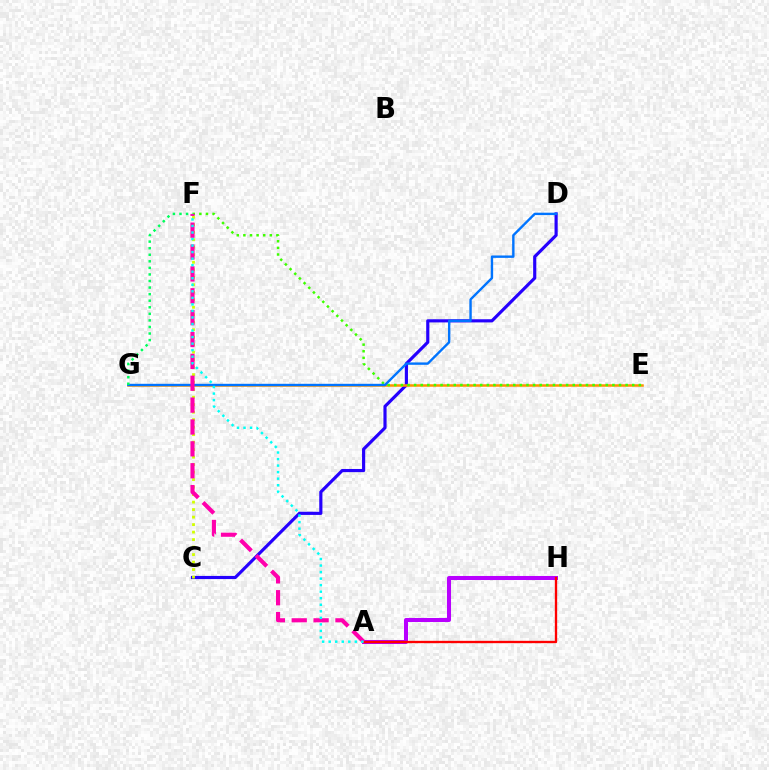{('A', 'H'): [{'color': '#b900ff', 'line_style': 'solid', 'thickness': 2.9}, {'color': '#ff0000', 'line_style': 'solid', 'thickness': 1.68}], ('C', 'D'): [{'color': '#2500ff', 'line_style': 'solid', 'thickness': 2.27}], ('E', 'G'): [{'color': '#ff9400', 'line_style': 'solid', 'thickness': 1.8}], ('E', 'F'): [{'color': '#3dff00', 'line_style': 'dotted', 'thickness': 1.8}], ('C', 'F'): [{'color': '#d1ff00', 'line_style': 'dotted', 'thickness': 2.04}], ('D', 'G'): [{'color': '#0074ff', 'line_style': 'solid', 'thickness': 1.72}], ('F', 'G'): [{'color': '#00ff5c', 'line_style': 'dotted', 'thickness': 1.78}], ('A', 'F'): [{'color': '#ff00ac', 'line_style': 'dashed', 'thickness': 2.97}, {'color': '#00fff6', 'line_style': 'dotted', 'thickness': 1.78}]}